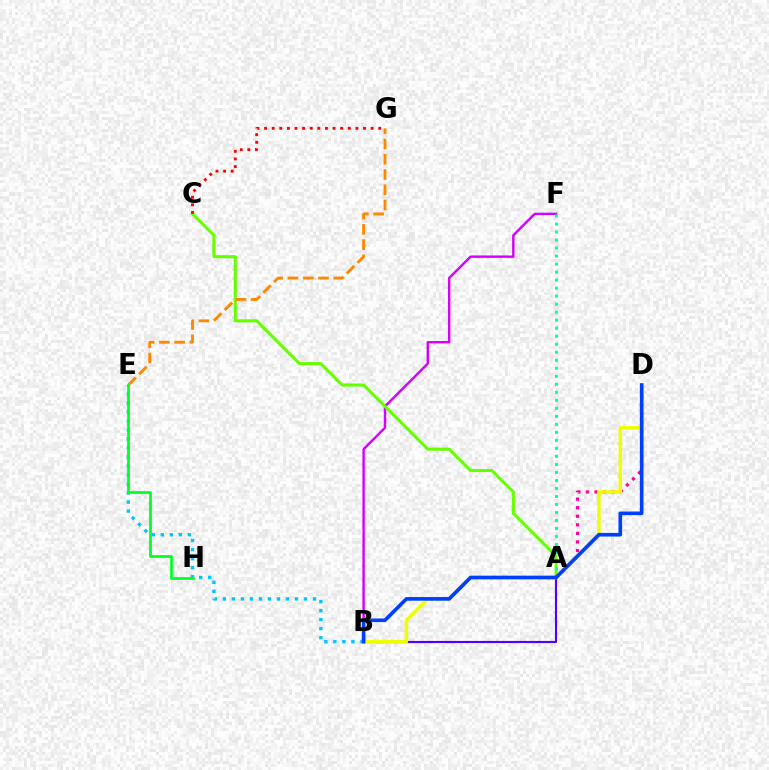{('A', 'B'): [{'color': '#4f00ff', 'line_style': 'solid', 'thickness': 1.54}], ('B', 'F'): [{'color': '#d600ff', 'line_style': 'solid', 'thickness': 1.75}], ('B', 'E'): [{'color': '#00c7ff', 'line_style': 'dotted', 'thickness': 2.45}], ('A', 'C'): [{'color': '#66ff00', 'line_style': 'solid', 'thickness': 2.22}], ('A', 'D'): [{'color': '#ff00a0', 'line_style': 'dotted', 'thickness': 2.33}], ('B', 'D'): [{'color': '#eeff00', 'line_style': 'solid', 'thickness': 2.47}, {'color': '#003fff', 'line_style': 'solid', 'thickness': 2.63}], ('A', 'F'): [{'color': '#00ffaf', 'line_style': 'dotted', 'thickness': 2.18}], ('C', 'G'): [{'color': '#ff0000', 'line_style': 'dotted', 'thickness': 2.07}], ('E', 'G'): [{'color': '#ff8800', 'line_style': 'dashed', 'thickness': 2.07}], ('E', 'H'): [{'color': '#00ff27', 'line_style': 'solid', 'thickness': 1.97}]}